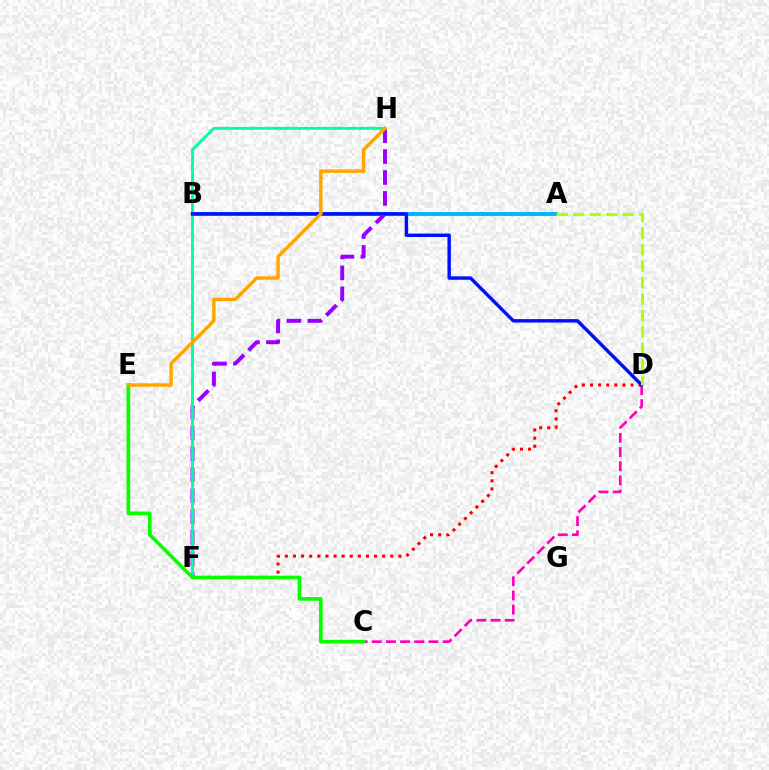{('F', 'H'): [{'color': '#9b00ff', 'line_style': 'dashed', 'thickness': 2.84}, {'color': '#00ff9d', 'line_style': 'solid', 'thickness': 2.07}], ('C', 'D'): [{'color': '#ff00bd', 'line_style': 'dashed', 'thickness': 1.93}], ('A', 'B'): [{'color': '#00b5ff', 'line_style': 'solid', 'thickness': 2.79}], ('D', 'F'): [{'color': '#ff0000', 'line_style': 'dotted', 'thickness': 2.2}], ('B', 'D'): [{'color': '#0010ff', 'line_style': 'solid', 'thickness': 2.47}], ('C', 'E'): [{'color': '#08ff00', 'line_style': 'solid', 'thickness': 2.64}], ('A', 'D'): [{'color': '#b3ff00', 'line_style': 'dashed', 'thickness': 2.24}], ('E', 'H'): [{'color': '#ffa500', 'line_style': 'solid', 'thickness': 2.48}]}